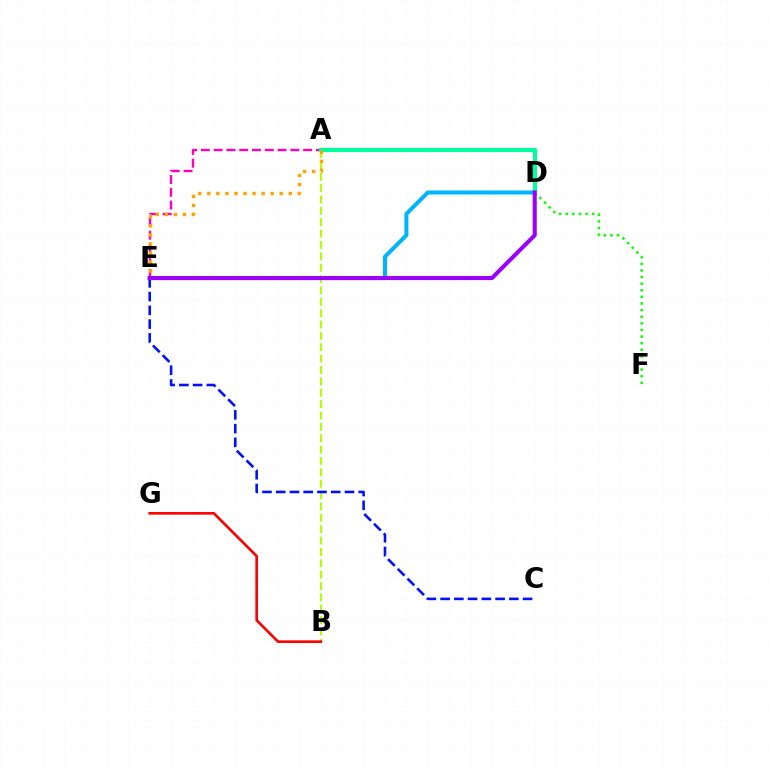{('A', 'E'): [{'color': '#ff00bd', 'line_style': 'dashed', 'thickness': 1.74}, {'color': '#ffa500', 'line_style': 'dotted', 'thickness': 2.46}], ('D', 'F'): [{'color': '#08ff00', 'line_style': 'dotted', 'thickness': 1.8}], ('D', 'E'): [{'color': '#00b5ff', 'line_style': 'solid', 'thickness': 2.9}, {'color': '#9b00ff', 'line_style': 'solid', 'thickness': 2.93}], ('A', 'B'): [{'color': '#b3ff00', 'line_style': 'dashed', 'thickness': 1.54}], ('A', 'D'): [{'color': '#00ff9d', 'line_style': 'solid', 'thickness': 2.96}], ('C', 'E'): [{'color': '#0010ff', 'line_style': 'dashed', 'thickness': 1.87}], ('B', 'G'): [{'color': '#ff0000', 'line_style': 'solid', 'thickness': 1.89}]}